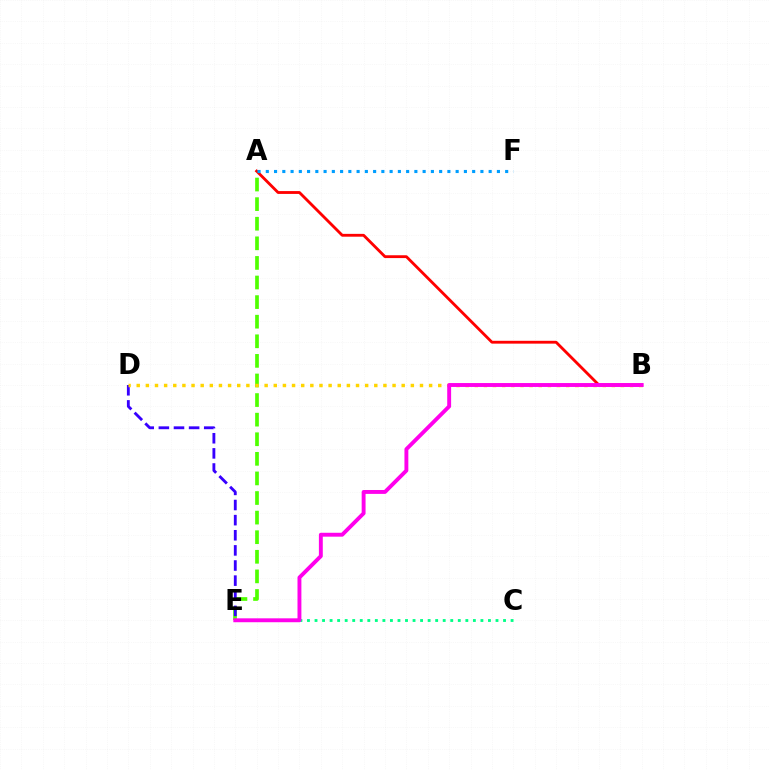{('C', 'E'): [{'color': '#00ff86', 'line_style': 'dotted', 'thickness': 2.05}], ('A', 'E'): [{'color': '#4fff00', 'line_style': 'dashed', 'thickness': 2.66}], ('A', 'B'): [{'color': '#ff0000', 'line_style': 'solid', 'thickness': 2.04}], ('A', 'F'): [{'color': '#009eff', 'line_style': 'dotted', 'thickness': 2.24}], ('D', 'E'): [{'color': '#3700ff', 'line_style': 'dashed', 'thickness': 2.05}], ('B', 'D'): [{'color': '#ffd500', 'line_style': 'dotted', 'thickness': 2.48}], ('B', 'E'): [{'color': '#ff00ed', 'line_style': 'solid', 'thickness': 2.8}]}